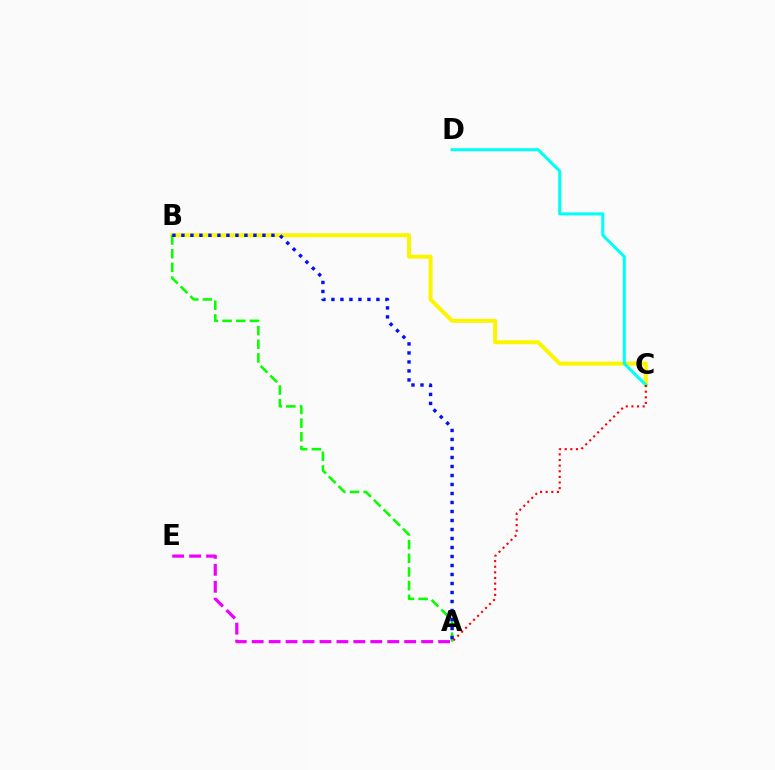{('B', 'C'): [{'color': '#fcf500', 'line_style': 'solid', 'thickness': 2.89}], ('A', 'E'): [{'color': '#ee00ff', 'line_style': 'dashed', 'thickness': 2.3}], ('A', 'B'): [{'color': '#08ff00', 'line_style': 'dashed', 'thickness': 1.86}, {'color': '#0010ff', 'line_style': 'dotted', 'thickness': 2.45}], ('C', 'D'): [{'color': '#00fff6', 'line_style': 'solid', 'thickness': 2.2}], ('A', 'C'): [{'color': '#ff0000', 'line_style': 'dotted', 'thickness': 1.53}]}